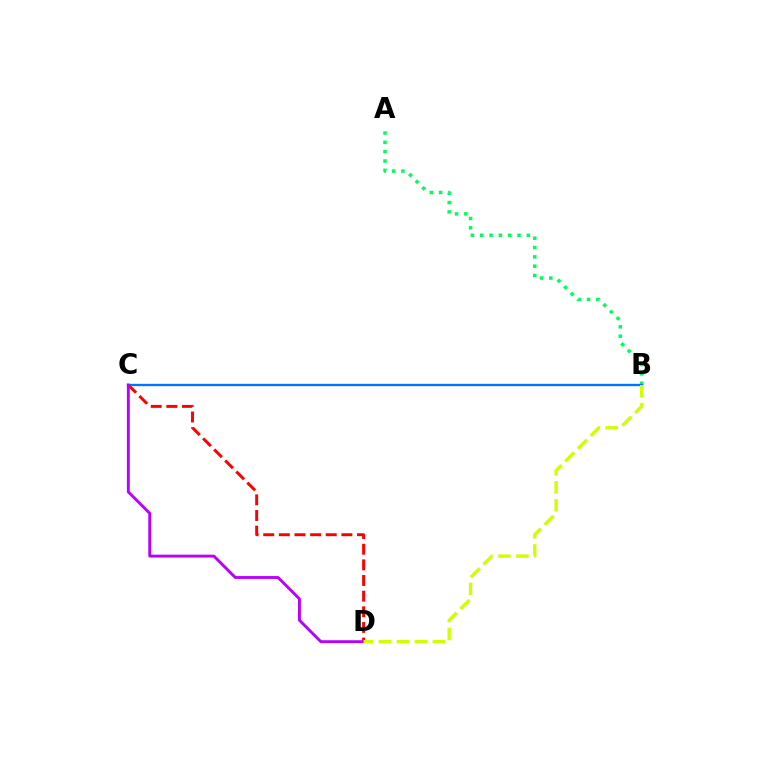{('C', 'D'): [{'color': '#ff0000', 'line_style': 'dashed', 'thickness': 2.12}, {'color': '#b900ff', 'line_style': 'solid', 'thickness': 2.08}], ('A', 'B'): [{'color': '#00ff5c', 'line_style': 'dotted', 'thickness': 2.53}], ('B', 'C'): [{'color': '#0074ff', 'line_style': 'solid', 'thickness': 1.68}], ('B', 'D'): [{'color': '#d1ff00', 'line_style': 'dashed', 'thickness': 2.45}]}